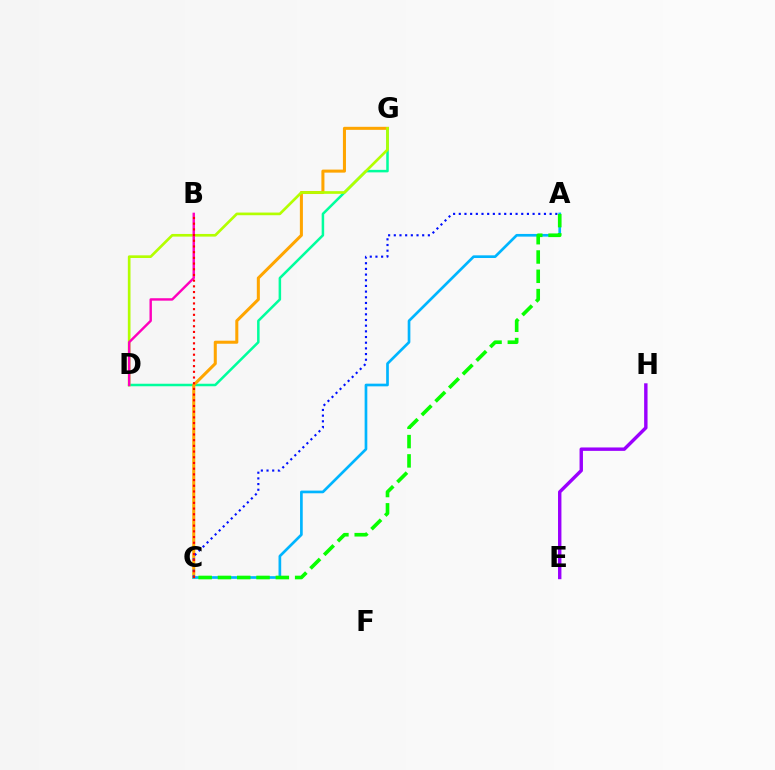{('D', 'G'): [{'color': '#00ff9d', 'line_style': 'solid', 'thickness': 1.81}, {'color': '#b3ff00', 'line_style': 'solid', 'thickness': 1.91}], ('C', 'G'): [{'color': '#ffa500', 'line_style': 'solid', 'thickness': 2.19}], ('A', 'C'): [{'color': '#0010ff', 'line_style': 'dotted', 'thickness': 1.54}, {'color': '#00b5ff', 'line_style': 'solid', 'thickness': 1.93}, {'color': '#08ff00', 'line_style': 'dashed', 'thickness': 2.62}], ('E', 'H'): [{'color': '#9b00ff', 'line_style': 'solid', 'thickness': 2.45}], ('B', 'D'): [{'color': '#ff00bd', 'line_style': 'solid', 'thickness': 1.74}], ('B', 'C'): [{'color': '#ff0000', 'line_style': 'dotted', 'thickness': 1.55}]}